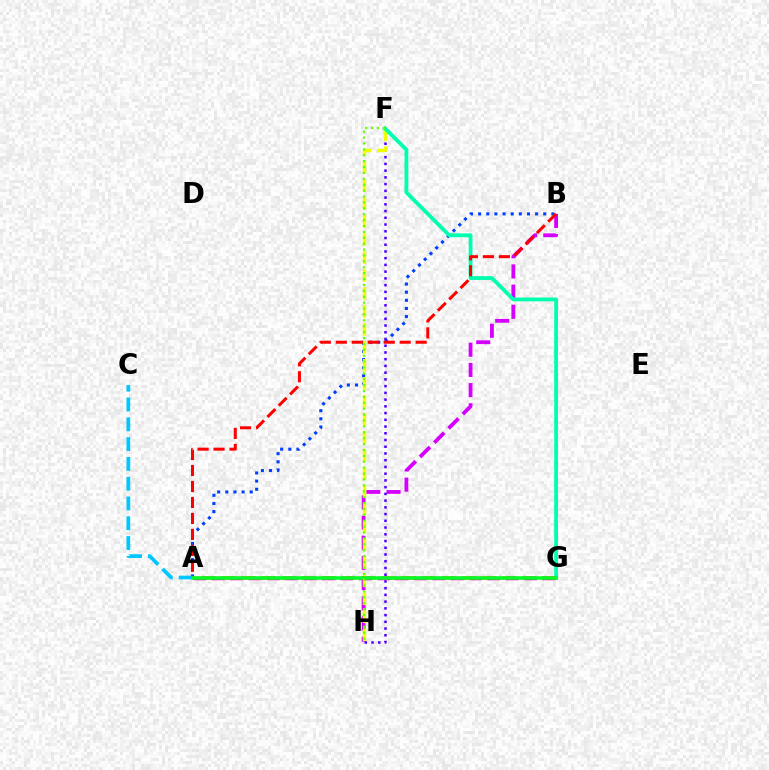{('A', 'B'): [{'color': '#003fff', 'line_style': 'dotted', 'thickness': 2.21}, {'color': '#ff0000', 'line_style': 'dashed', 'thickness': 2.17}], ('B', 'H'): [{'color': '#d600ff', 'line_style': 'dashed', 'thickness': 2.74}], ('F', 'H'): [{'color': '#4f00ff', 'line_style': 'dotted', 'thickness': 1.83}, {'color': '#eeff00', 'line_style': 'dashed', 'thickness': 2.44}, {'color': '#66ff00', 'line_style': 'dotted', 'thickness': 1.6}], ('F', 'G'): [{'color': '#00ffaf', 'line_style': 'solid', 'thickness': 2.75}], ('A', 'C'): [{'color': '#00c7ff', 'line_style': 'dashed', 'thickness': 2.69}], ('A', 'G'): [{'color': '#ff8800', 'line_style': 'dashed', 'thickness': 2.72}, {'color': '#ff00a0', 'line_style': 'dashed', 'thickness': 2.5}, {'color': '#00ff27', 'line_style': 'solid', 'thickness': 2.54}]}